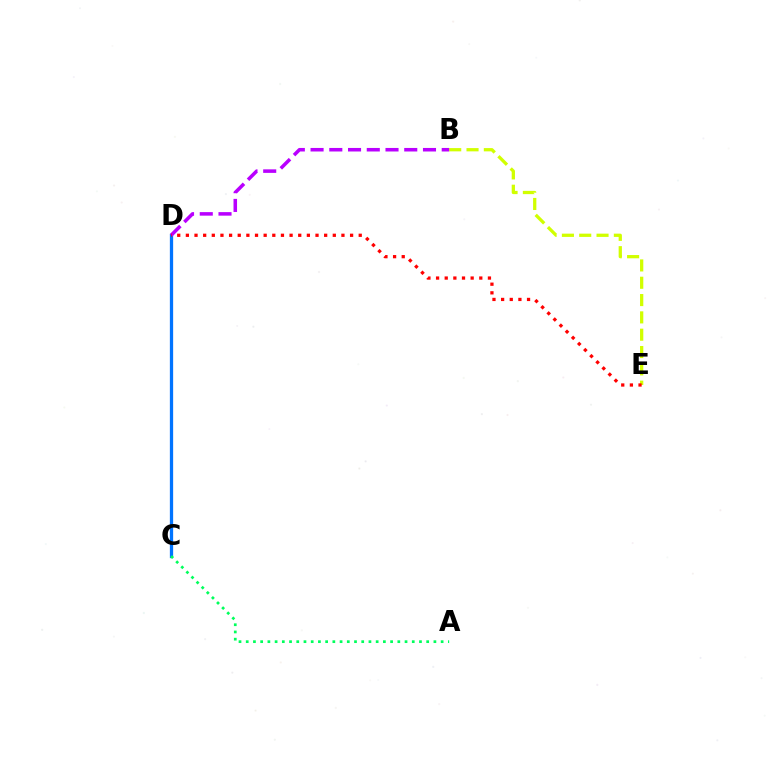{('B', 'E'): [{'color': '#d1ff00', 'line_style': 'dashed', 'thickness': 2.35}], ('C', 'D'): [{'color': '#0074ff', 'line_style': 'solid', 'thickness': 2.36}], ('A', 'C'): [{'color': '#00ff5c', 'line_style': 'dotted', 'thickness': 1.96}], ('B', 'D'): [{'color': '#b900ff', 'line_style': 'dashed', 'thickness': 2.55}], ('D', 'E'): [{'color': '#ff0000', 'line_style': 'dotted', 'thickness': 2.35}]}